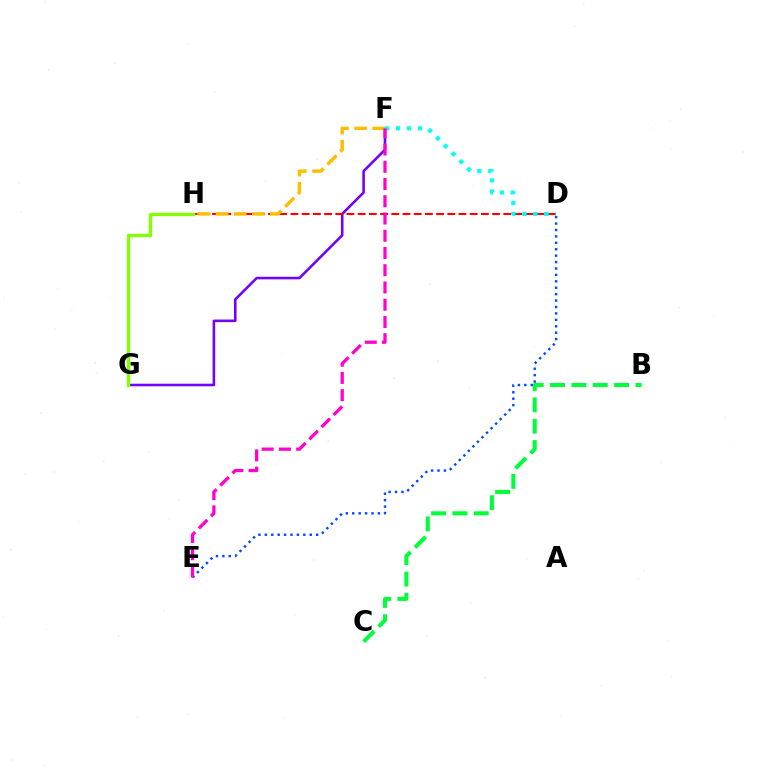{('F', 'G'): [{'color': '#7200ff', 'line_style': 'solid', 'thickness': 1.85}], ('D', 'H'): [{'color': '#ff0000', 'line_style': 'dashed', 'thickness': 1.52}], ('F', 'H'): [{'color': '#ffbd00', 'line_style': 'dashed', 'thickness': 2.46}], ('D', 'F'): [{'color': '#00fff6', 'line_style': 'dotted', 'thickness': 2.99}], ('B', 'C'): [{'color': '#00ff39', 'line_style': 'dashed', 'thickness': 2.9}], ('G', 'H'): [{'color': '#84ff00', 'line_style': 'solid', 'thickness': 2.4}], ('D', 'E'): [{'color': '#004bff', 'line_style': 'dotted', 'thickness': 1.74}], ('E', 'F'): [{'color': '#ff00cf', 'line_style': 'dashed', 'thickness': 2.34}]}